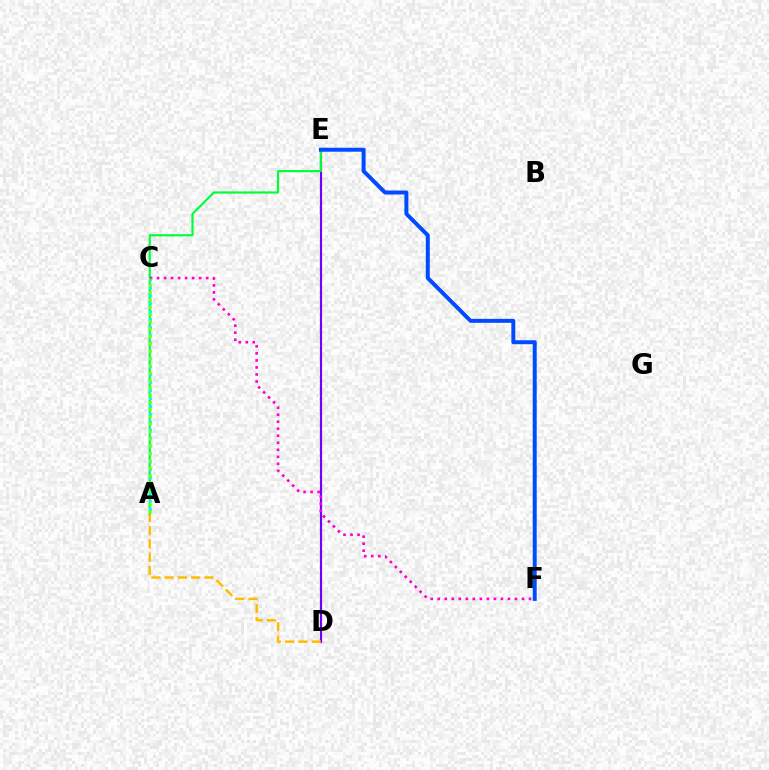{('D', 'E'): [{'color': '#ff0000', 'line_style': 'dotted', 'thickness': 1.53}, {'color': '#7200ff', 'line_style': 'solid', 'thickness': 1.54}], ('A', 'D'): [{'color': '#ffbd00', 'line_style': 'dashed', 'thickness': 1.8}], ('A', 'E'): [{'color': '#00ff39', 'line_style': 'solid', 'thickness': 1.57}], ('A', 'C'): [{'color': '#00fff6', 'line_style': 'dotted', 'thickness': 2.15}, {'color': '#84ff00', 'line_style': 'dotted', 'thickness': 1.99}], ('C', 'F'): [{'color': '#ff00cf', 'line_style': 'dotted', 'thickness': 1.91}], ('E', 'F'): [{'color': '#004bff', 'line_style': 'solid', 'thickness': 2.86}]}